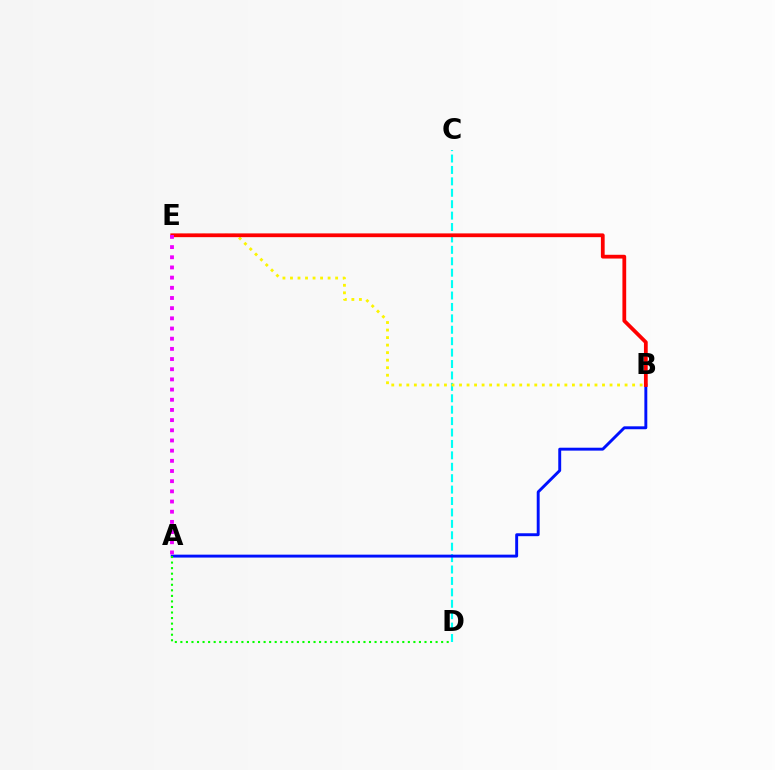{('C', 'D'): [{'color': '#00fff6', 'line_style': 'dashed', 'thickness': 1.55}], ('B', 'E'): [{'color': '#fcf500', 'line_style': 'dotted', 'thickness': 2.04}, {'color': '#ff0000', 'line_style': 'solid', 'thickness': 2.71}], ('A', 'B'): [{'color': '#0010ff', 'line_style': 'solid', 'thickness': 2.1}], ('A', 'D'): [{'color': '#08ff00', 'line_style': 'dotted', 'thickness': 1.51}], ('A', 'E'): [{'color': '#ee00ff', 'line_style': 'dotted', 'thickness': 2.77}]}